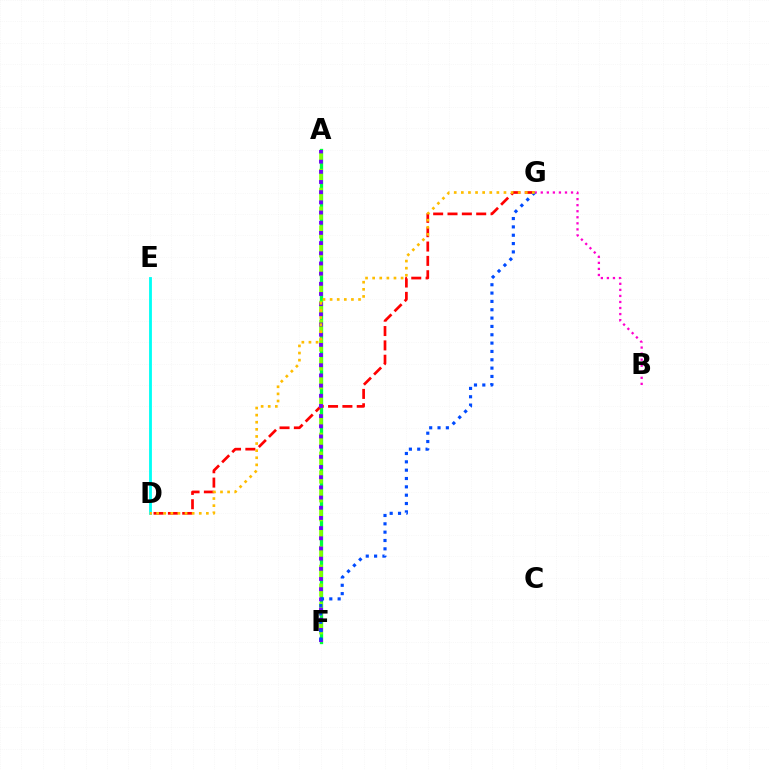{('A', 'F'): [{'color': '#00ff39', 'line_style': 'solid', 'thickness': 2.38}, {'color': '#84ff00', 'line_style': 'dashed', 'thickness': 2.56}, {'color': '#7200ff', 'line_style': 'dotted', 'thickness': 2.77}], ('D', 'G'): [{'color': '#ff0000', 'line_style': 'dashed', 'thickness': 1.95}, {'color': '#ffbd00', 'line_style': 'dotted', 'thickness': 1.93}], ('B', 'G'): [{'color': '#ff00cf', 'line_style': 'dotted', 'thickness': 1.64}], ('F', 'G'): [{'color': '#004bff', 'line_style': 'dotted', 'thickness': 2.27}], ('D', 'E'): [{'color': '#00fff6', 'line_style': 'solid', 'thickness': 2.03}]}